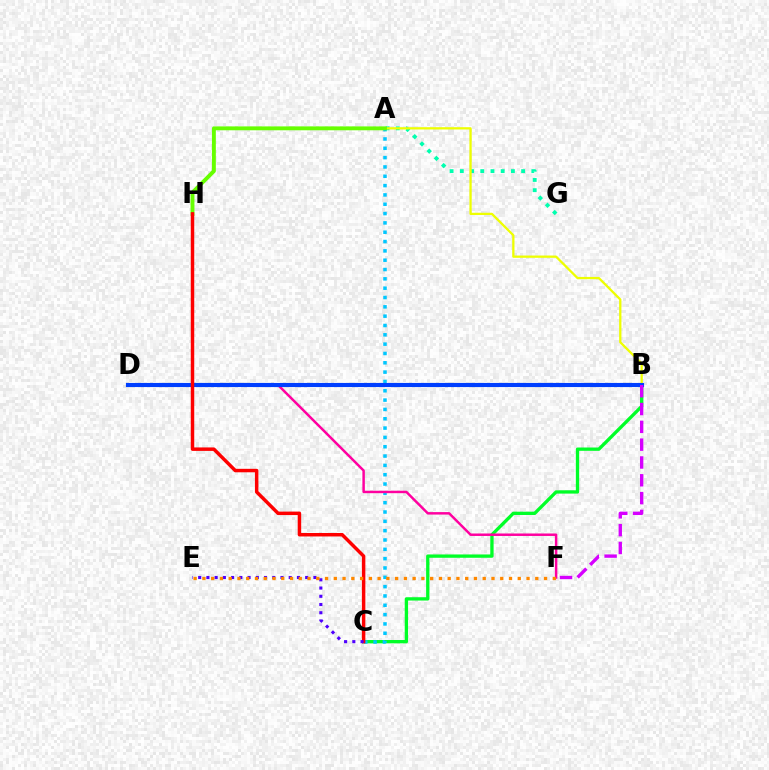{('B', 'C'): [{'color': '#00ff27', 'line_style': 'solid', 'thickness': 2.39}], ('A', 'C'): [{'color': '#00c7ff', 'line_style': 'dotted', 'thickness': 2.53}], ('D', 'F'): [{'color': '#ff00a0', 'line_style': 'solid', 'thickness': 1.78}], ('A', 'G'): [{'color': '#00ffaf', 'line_style': 'dotted', 'thickness': 2.78}], ('A', 'B'): [{'color': '#eeff00', 'line_style': 'solid', 'thickness': 1.64}], ('B', 'D'): [{'color': '#003fff', 'line_style': 'solid', 'thickness': 2.97}], ('B', 'F'): [{'color': '#d600ff', 'line_style': 'dashed', 'thickness': 2.42}], ('A', 'H'): [{'color': '#66ff00', 'line_style': 'solid', 'thickness': 2.79}], ('C', 'H'): [{'color': '#ff0000', 'line_style': 'solid', 'thickness': 2.5}], ('C', 'E'): [{'color': '#4f00ff', 'line_style': 'dotted', 'thickness': 2.24}], ('E', 'F'): [{'color': '#ff8800', 'line_style': 'dotted', 'thickness': 2.38}]}